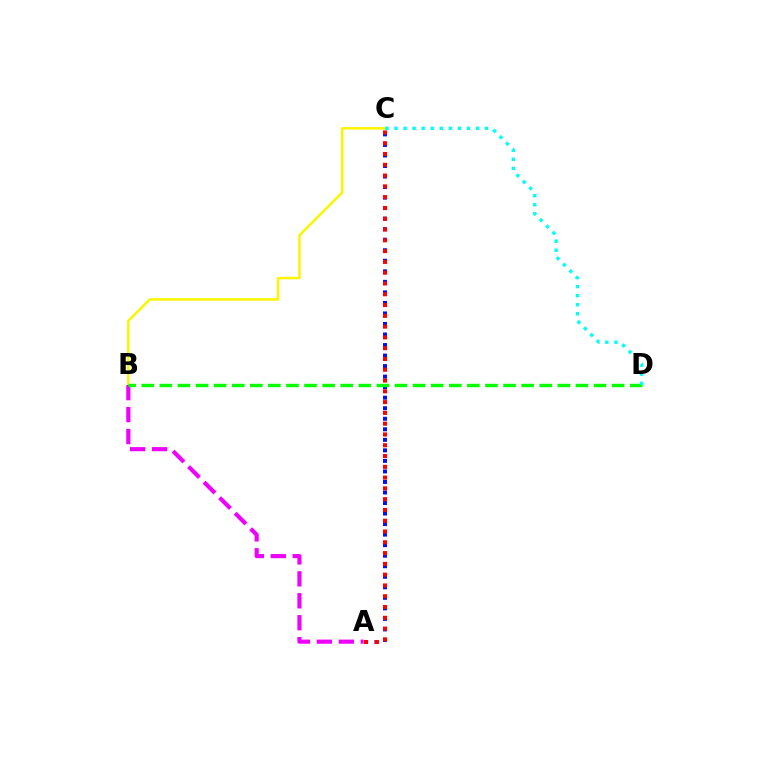{('A', 'C'): [{'color': '#0010ff', 'line_style': 'dotted', 'thickness': 2.86}, {'color': '#ff0000', 'line_style': 'dotted', 'thickness': 2.93}], ('B', 'C'): [{'color': '#fcf500', 'line_style': 'solid', 'thickness': 1.81}], ('A', 'B'): [{'color': '#ee00ff', 'line_style': 'dashed', 'thickness': 2.98}], ('B', 'D'): [{'color': '#08ff00', 'line_style': 'dashed', 'thickness': 2.46}], ('C', 'D'): [{'color': '#00fff6', 'line_style': 'dotted', 'thickness': 2.46}]}